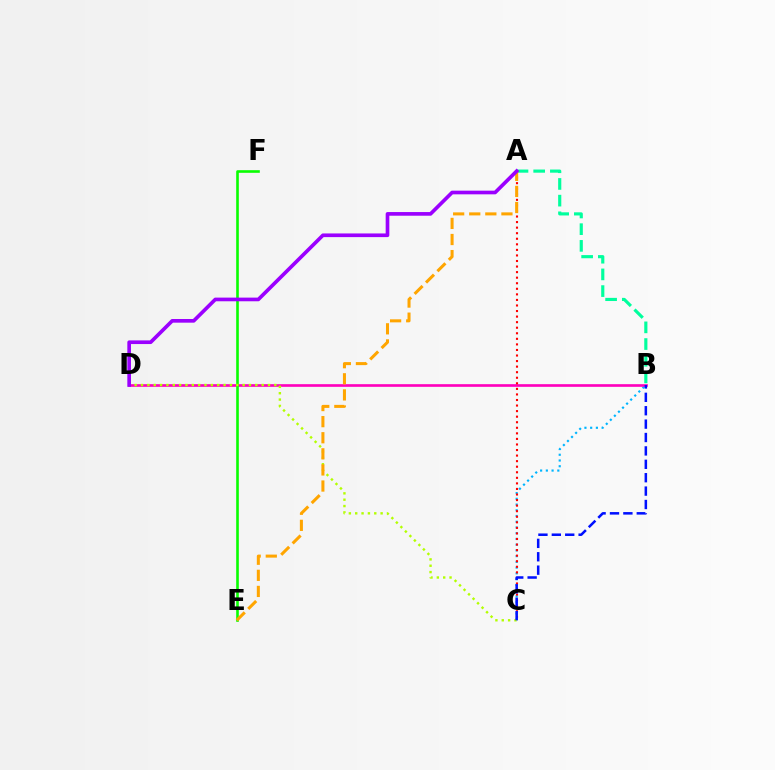{('A', 'B'): [{'color': '#00ff9d', 'line_style': 'dashed', 'thickness': 2.27}], ('B', 'C'): [{'color': '#00b5ff', 'line_style': 'dotted', 'thickness': 1.56}, {'color': '#0010ff', 'line_style': 'dashed', 'thickness': 1.82}], ('B', 'D'): [{'color': '#ff00bd', 'line_style': 'solid', 'thickness': 1.92}], ('E', 'F'): [{'color': '#08ff00', 'line_style': 'solid', 'thickness': 1.89}], ('C', 'D'): [{'color': '#b3ff00', 'line_style': 'dotted', 'thickness': 1.73}], ('A', 'C'): [{'color': '#ff0000', 'line_style': 'dotted', 'thickness': 1.51}], ('A', 'E'): [{'color': '#ffa500', 'line_style': 'dashed', 'thickness': 2.19}], ('A', 'D'): [{'color': '#9b00ff', 'line_style': 'solid', 'thickness': 2.64}]}